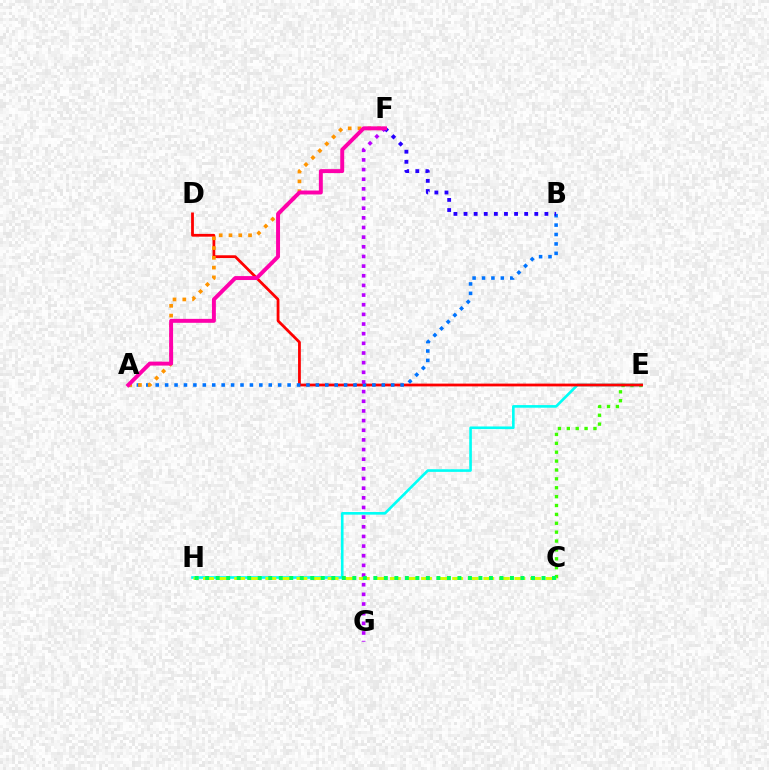{('C', 'E'): [{'color': '#3dff00', 'line_style': 'dotted', 'thickness': 2.41}], ('E', 'H'): [{'color': '#00fff6', 'line_style': 'solid', 'thickness': 1.89}], ('D', 'E'): [{'color': '#ff0000', 'line_style': 'solid', 'thickness': 2.0}], ('A', 'B'): [{'color': '#0074ff', 'line_style': 'dotted', 'thickness': 2.56}], ('A', 'F'): [{'color': '#ff9400', 'line_style': 'dotted', 'thickness': 2.66}, {'color': '#ff00ac', 'line_style': 'solid', 'thickness': 2.84}], ('F', 'G'): [{'color': '#b900ff', 'line_style': 'dotted', 'thickness': 2.62}], ('C', 'H'): [{'color': '#d1ff00', 'line_style': 'dashed', 'thickness': 2.12}, {'color': '#00ff5c', 'line_style': 'dotted', 'thickness': 2.86}], ('B', 'F'): [{'color': '#2500ff', 'line_style': 'dotted', 'thickness': 2.75}]}